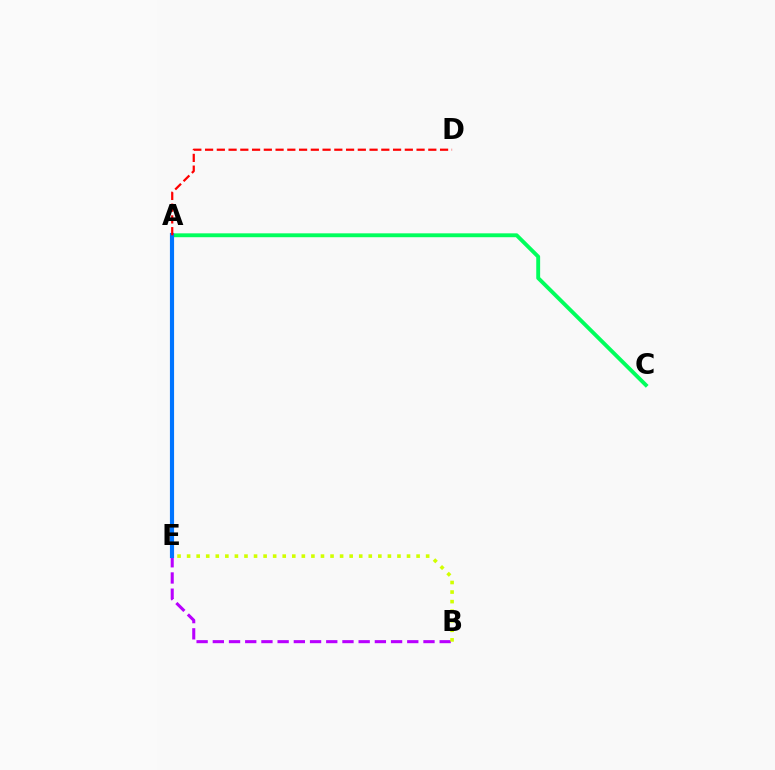{('B', 'E'): [{'color': '#b900ff', 'line_style': 'dashed', 'thickness': 2.2}, {'color': '#d1ff00', 'line_style': 'dotted', 'thickness': 2.6}], ('A', 'C'): [{'color': '#00ff5c', 'line_style': 'solid', 'thickness': 2.79}], ('A', 'E'): [{'color': '#0074ff', 'line_style': 'solid', 'thickness': 2.99}], ('A', 'D'): [{'color': '#ff0000', 'line_style': 'dashed', 'thickness': 1.6}]}